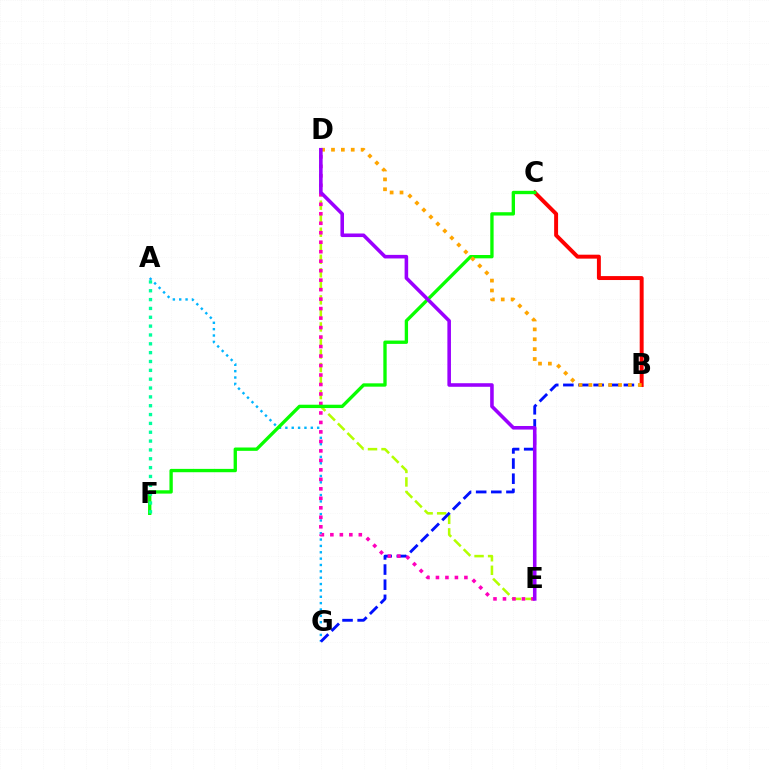{('D', 'E'): [{'color': '#b3ff00', 'line_style': 'dashed', 'thickness': 1.84}, {'color': '#ff00bd', 'line_style': 'dotted', 'thickness': 2.58}, {'color': '#9b00ff', 'line_style': 'solid', 'thickness': 2.57}], ('A', 'G'): [{'color': '#00b5ff', 'line_style': 'dotted', 'thickness': 1.73}], ('B', 'G'): [{'color': '#0010ff', 'line_style': 'dashed', 'thickness': 2.06}], ('B', 'C'): [{'color': '#ff0000', 'line_style': 'solid', 'thickness': 2.84}], ('C', 'F'): [{'color': '#08ff00', 'line_style': 'solid', 'thickness': 2.4}], ('A', 'F'): [{'color': '#00ff9d', 'line_style': 'dotted', 'thickness': 2.4}], ('B', 'D'): [{'color': '#ffa500', 'line_style': 'dotted', 'thickness': 2.68}]}